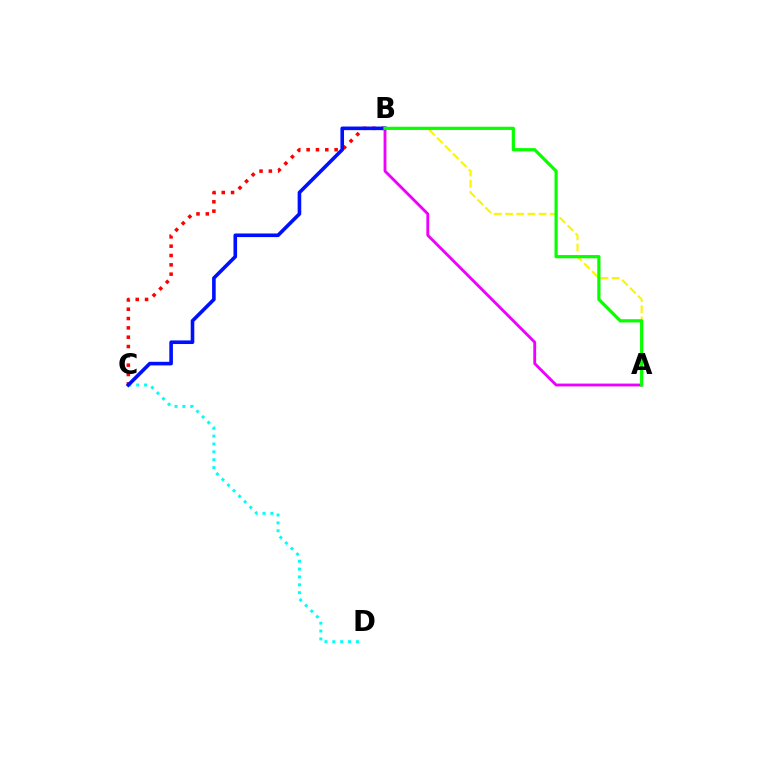{('B', 'C'): [{'color': '#ff0000', 'line_style': 'dotted', 'thickness': 2.53}, {'color': '#0010ff', 'line_style': 'solid', 'thickness': 2.6}], ('A', 'B'): [{'color': '#fcf500', 'line_style': 'dashed', 'thickness': 1.52}, {'color': '#ee00ff', 'line_style': 'solid', 'thickness': 2.04}, {'color': '#08ff00', 'line_style': 'solid', 'thickness': 2.31}], ('C', 'D'): [{'color': '#00fff6', 'line_style': 'dotted', 'thickness': 2.14}]}